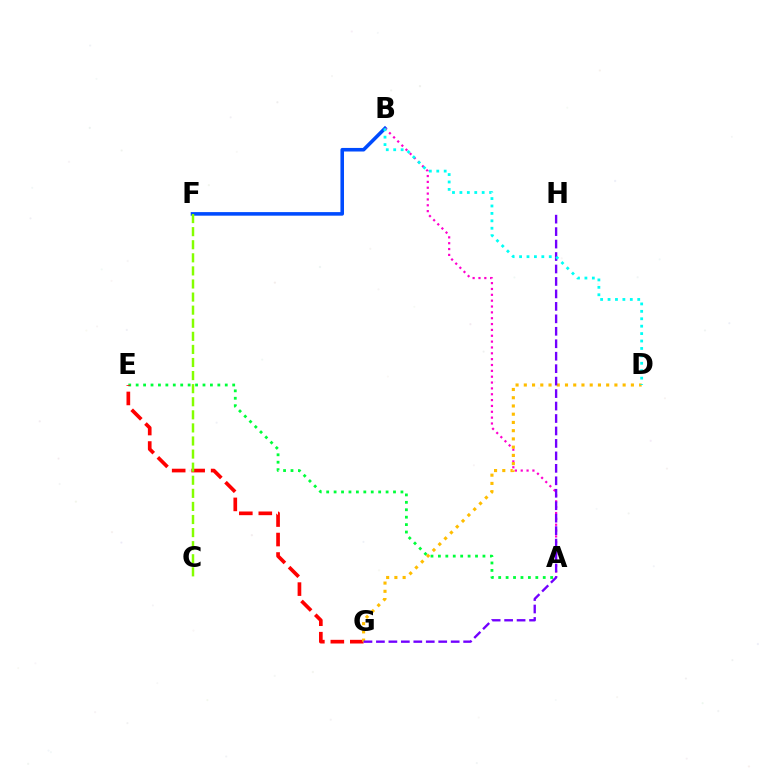{('A', 'E'): [{'color': '#00ff39', 'line_style': 'dotted', 'thickness': 2.02}], ('E', 'G'): [{'color': '#ff0000', 'line_style': 'dashed', 'thickness': 2.65}], ('B', 'F'): [{'color': '#004bff', 'line_style': 'solid', 'thickness': 2.57}], ('A', 'B'): [{'color': '#ff00cf', 'line_style': 'dotted', 'thickness': 1.59}], ('C', 'F'): [{'color': '#84ff00', 'line_style': 'dashed', 'thickness': 1.78}], ('D', 'G'): [{'color': '#ffbd00', 'line_style': 'dotted', 'thickness': 2.24}], ('G', 'H'): [{'color': '#7200ff', 'line_style': 'dashed', 'thickness': 1.69}], ('B', 'D'): [{'color': '#00fff6', 'line_style': 'dotted', 'thickness': 2.02}]}